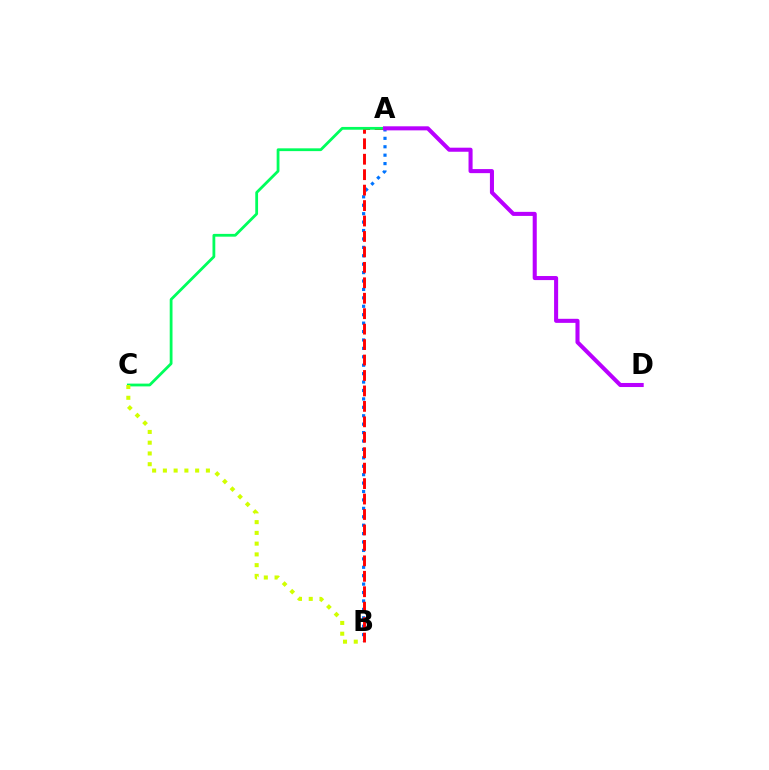{('A', 'B'): [{'color': '#0074ff', 'line_style': 'dotted', 'thickness': 2.29}, {'color': '#ff0000', 'line_style': 'dashed', 'thickness': 2.1}], ('A', 'C'): [{'color': '#00ff5c', 'line_style': 'solid', 'thickness': 2.01}], ('A', 'D'): [{'color': '#b900ff', 'line_style': 'solid', 'thickness': 2.92}], ('B', 'C'): [{'color': '#d1ff00', 'line_style': 'dotted', 'thickness': 2.92}]}